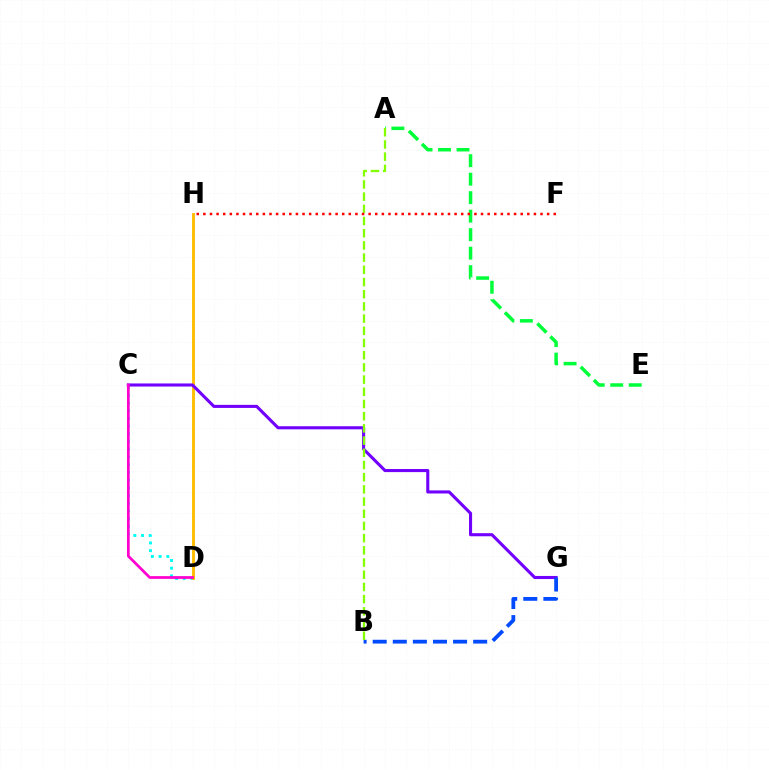{('A', 'E'): [{'color': '#00ff39', 'line_style': 'dashed', 'thickness': 2.51}], ('C', 'D'): [{'color': '#00fff6', 'line_style': 'dotted', 'thickness': 2.09}, {'color': '#ff00cf', 'line_style': 'solid', 'thickness': 1.97}], ('D', 'H'): [{'color': '#ffbd00', 'line_style': 'solid', 'thickness': 2.07}], ('C', 'G'): [{'color': '#7200ff', 'line_style': 'solid', 'thickness': 2.22}], ('B', 'G'): [{'color': '#004bff', 'line_style': 'dashed', 'thickness': 2.73}], ('A', 'B'): [{'color': '#84ff00', 'line_style': 'dashed', 'thickness': 1.66}], ('F', 'H'): [{'color': '#ff0000', 'line_style': 'dotted', 'thickness': 1.8}]}